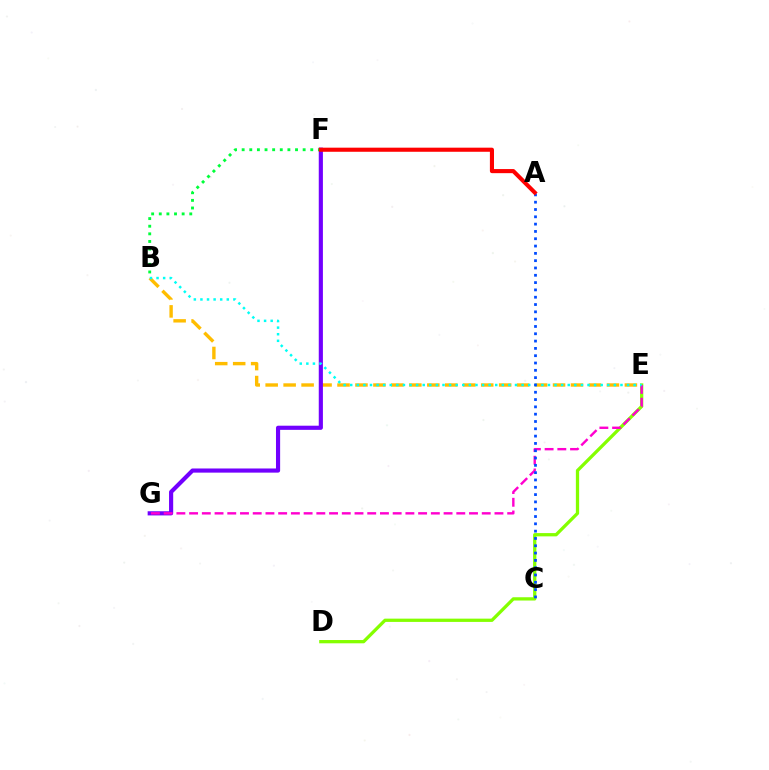{('D', 'E'): [{'color': '#84ff00', 'line_style': 'solid', 'thickness': 2.36}], ('B', 'E'): [{'color': '#ffbd00', 'line_style': 'dashed', 'thickness': 2.44}, {'color': '#00fff6', 'line_style': 'dotted', 'thickness': 1.79}], ('F', 'G'): [{'color': '#7200ff', 'line_style': 'solid', 'thickness': 2.99}], ('E', 'G'): [{'color': '#ff00cf', 'line_style': 'dashed', 'thickness': 1.73}], ('B', 'F'): [{'color': '#00ff39', 'line_style': 'dotted', 'thickness': 2.07}], ('A', 'C'): [{'color': '#004bff', 'line_style': 'dotted', 'thickness': 1.99}], ('A', 'F'): [{'color': '#ff0000', 'line_style': 'solid', 'thickness': 2.95}]}